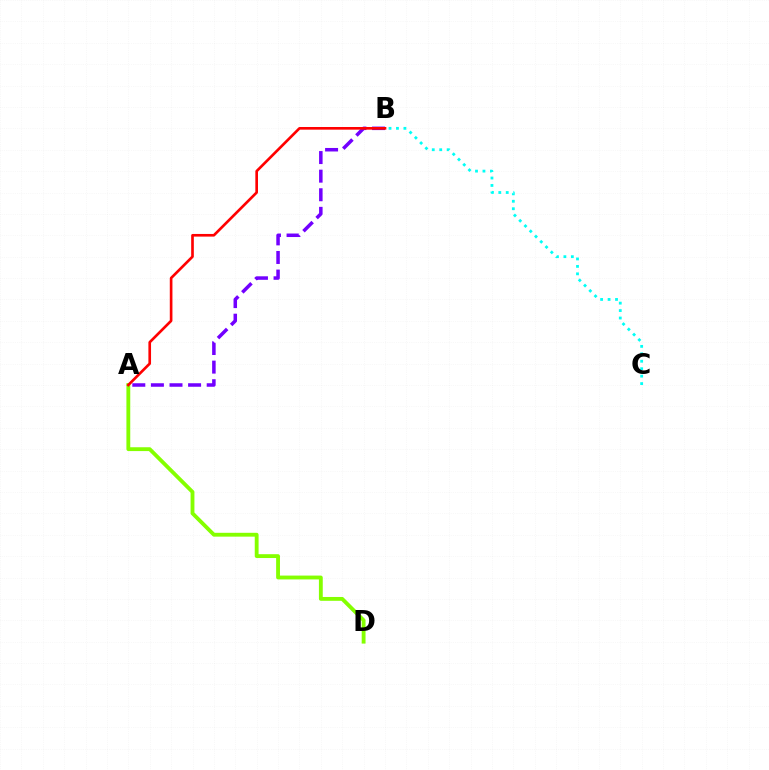{('A', 'B'): [{'color': '#7200ff', 'line_style': 'dashed', 'thickness': 2.53}, {'color': '#ff0000', 'line_style': 'solid', 'thickness': 1.91}], ('B', 'C'): [{'color': '#00fff6', 'line_style': 'dotted', 'thickness': 2.02}], ('A', 'D'): [{'color': '#84ff00', 'line_style': 'solid', 'thickness': 2.76}]}